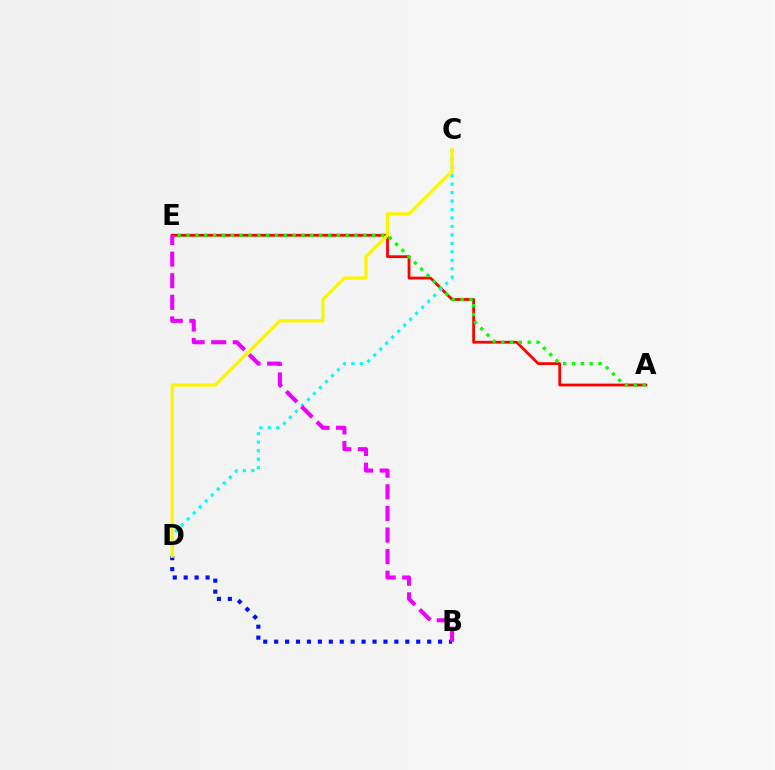{('A', 'E'): [{'color': '#ff0000', 'line_style': 'solid', 'thickness': 2.0}, {'color': '#08ff00', 'line_style': 'dotted', 'thickness': 2.4}], ('B', 'D'): [{'color': '#0010ff', 'line_style': 'dotted', 'thickness': 2.97}], ('C', 'D'): [{'color': '#00fff6', 'line_style': 'dotted', 'thickness': 2.3}, {'color': '#fcf500', 'line_style': 'solid', 'thickness': 2.35}], ('B', 'E'): [{'color': '#ee00ff', 'line_style': 'dashed', 'thickness': 2.93}]}